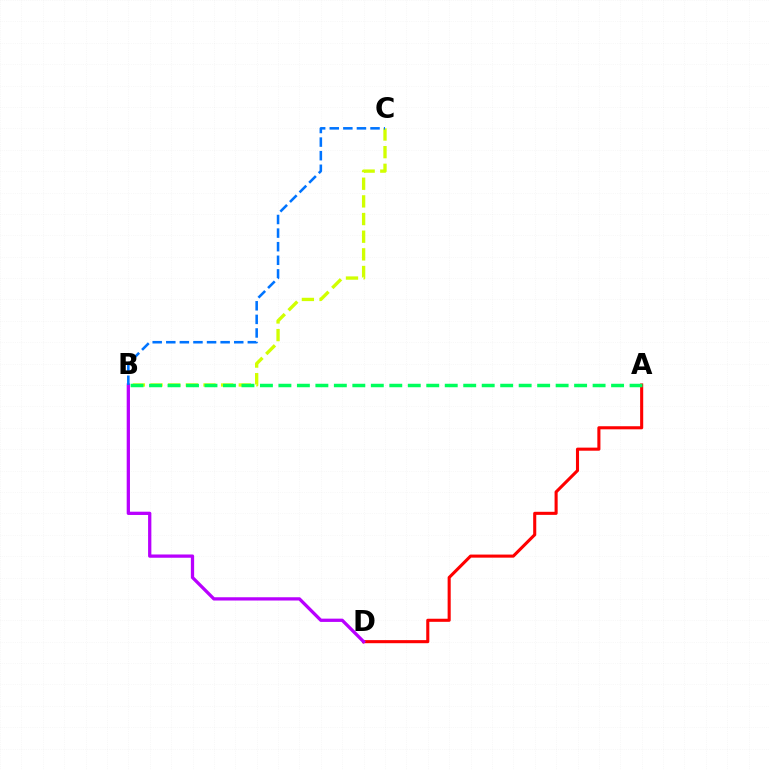{('A', 'D'): [{'color': '#ff0000', 'line_style': 'solid', 'thickness': 2.22}], ('B', 'C'): [{'color': '#d1ff00', 'line_style': 'dashed', 'thickness': 2.4}, {'color': '#0074ff', 'line_style': 'dashed', 'thickness': 1.85}], ('B', 'D'): [{'color': '#b900ff', 'line_style': 'solid', 'thickness': 2.36}], ('A', 'B'): [{'color': '#00ff5c', 'line_style': 'dashed', 'thickness': 2.51}]}